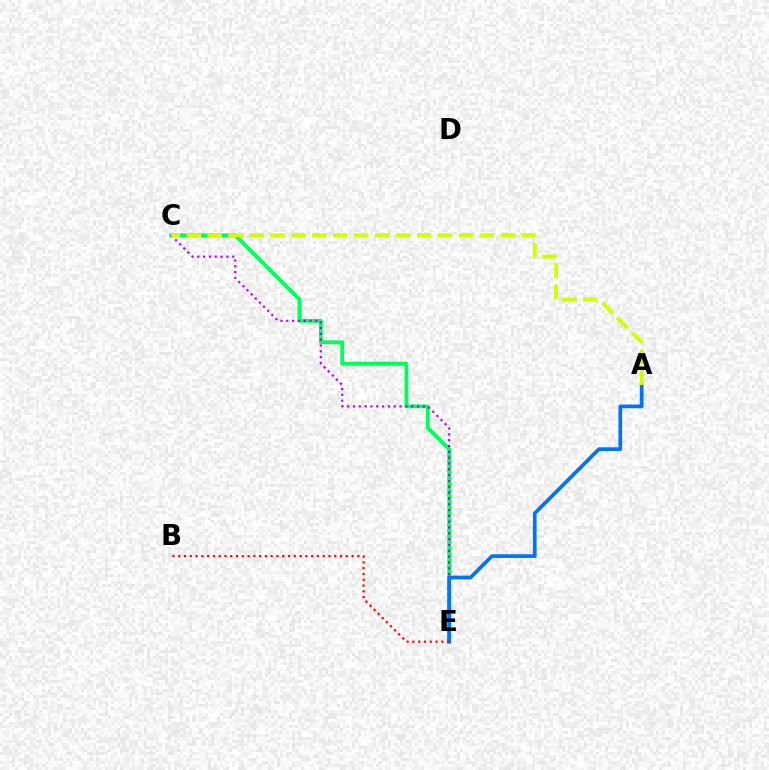{('C', 'E'): [{'color': '#00ff5c', 'line_style': 'solid', 'thickness': 2.75}, {'color': '#b900ff', 'line_style': 'dotted', 'thickness': 1.58}], ('A', 'E'): [{'color': '#0074ff', 'line_style': 'solid', 'thickness': 2.67}], ('A', 'C'): [{'color': '#d1ff00', 'line_style': 'dashed', 'thickness': 2.84}], ('B', 'E'): [{'color': '#ff0000', 'line_style': 'dotted', 'thickness': 1.57}]}